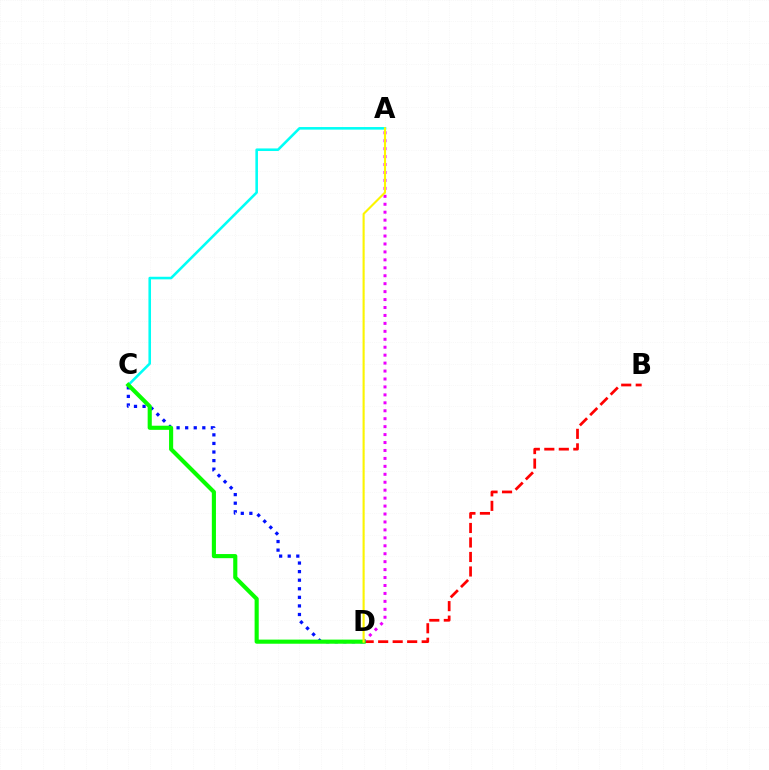{('A', 'C'): [{'color': '#00fff6', 'line_style': 'solid', 'thickness': 1.86}], ('B', 'D'): [{'color': '#ff0000', 'line_style': 'dashed', 'thickness': 1.97}], ('C', 'D'): [{'color': '#0010ff', 'line_style': 'dotted', 'thickness': 2.33}, {'color': '#08ff00', 'line_style': 'solid', 'thickness': 2.97}], ('A', 'D'): [{'color': '#ee00ff', 'line_style': 'dotted', 'thickness': 2.16}, {'color': '#fcf500', 'line_style': 'solid', 'thickness': 1.52}]}